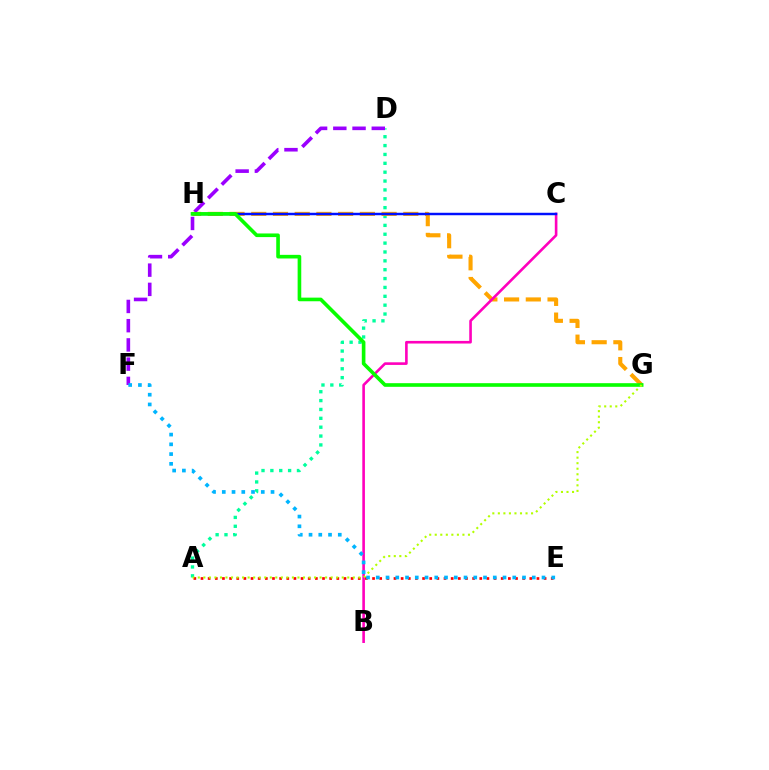{('A', 'D'): [{'color': '#00ff9d', 'line_style': 'dotted', 'thickness': 2.41}], ('G', 'H'): [{'color': '#ffa500', 'line_style': 'dashed', 'thickness': 2.95}, {'color': '#08ff00', 'line_style': 'solid', 'thickness': 2.61}], ('B', 'C'): [{'color': '#ff00bd', 'line_style': 'solid', 'thickness': 1.88}], ('D', 'F'): [{'color': '#9b00ff', 'line_style': 'dashed', 'thickness': 2.61}], ('A', 'E'): [{'color': '#ff0000', 'line_style': 'dotted', 'thickness': 1.94}], ('E', 'F'): [{'color': '#00b5ff', 'line_style': 'dotted', 'thickness': 2.65}], ('C', 'H'): [{'color': '#0010ff', 'line_style': 'solid', 'thickness': 1.77}], ('A', 'G'): [{'color': '#b3ff00', 'line_style': 'dotted', 'thickness': 1.5}]}